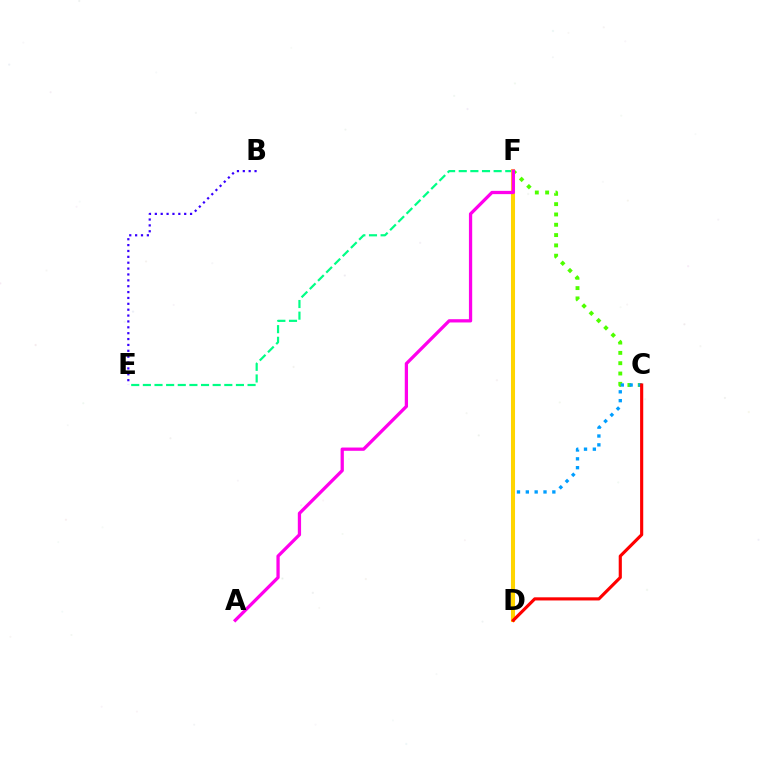{('C', 'F'): [{'color': '#4fff00', 'line_style': 'dotted', 'thickness': 2.8}], ('C', 'D'): [{'color': '#009eff', 'line_style': 'dotted', 'thickness': 2.4}, {'color': '#ff0000', 'line_style': 'solid', 'thickness': 2.26}], ('B', 'E'): [{'color': '#3700ff', 'line_style': 'dotted', 'thickness': 1.6}], ('E', 'F'): [{'color': '#00ff86', 'line_style': 'dashed', 'thickness': 1.58}], ('D', 'F'): [{'color': '#ffd500', 'line_style': 'solid', 'thickness': 2.92}], ('A', 'F'): [{'color': '#ff00ed', 'line_style': 'solid', 'thickness': 2.35}]}